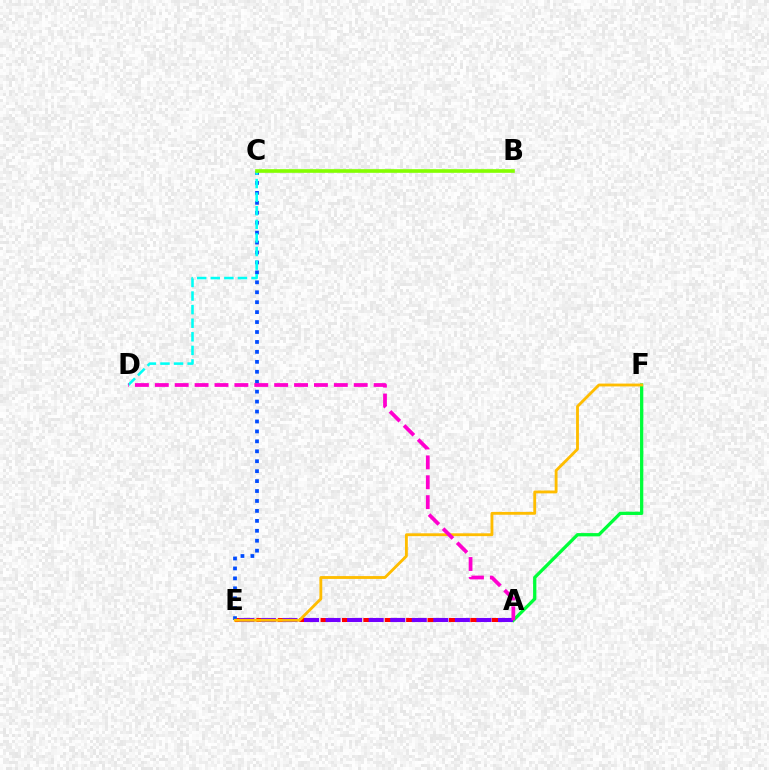{('A', 'E'): [{'color': '#ff0000', 'line_style': 'dashed', 'thickness': 2.91}, {'color': '#7200ff', 'line_style': 'dashed', 'thickness': 2.93}], ('A', 'F'): [{'color': '#00ff39', 'line_style': 'solid', 'thickness': 2.36}], ('C', 'E'): [{'color': '#004bff', 'line_style': 'dotted', 'thickness': 2.7}], ('C', 'D'): [{'color': '#00fff6', 'line_style': 'dashed', 'thickness': 1.85}], ('B', 'C'): [{'color': '#84ff00', 'line_style': 'solid', 'thickness': 2.62}], ('E', 'F'): [{'color': '#ffbd00', 'line_style': 'solid', 'thickness': 2.05}], ('A', 'D'): [{'color': '#ff00cf', 'line_style': 'dashed', 'thickness': 2.7}]}